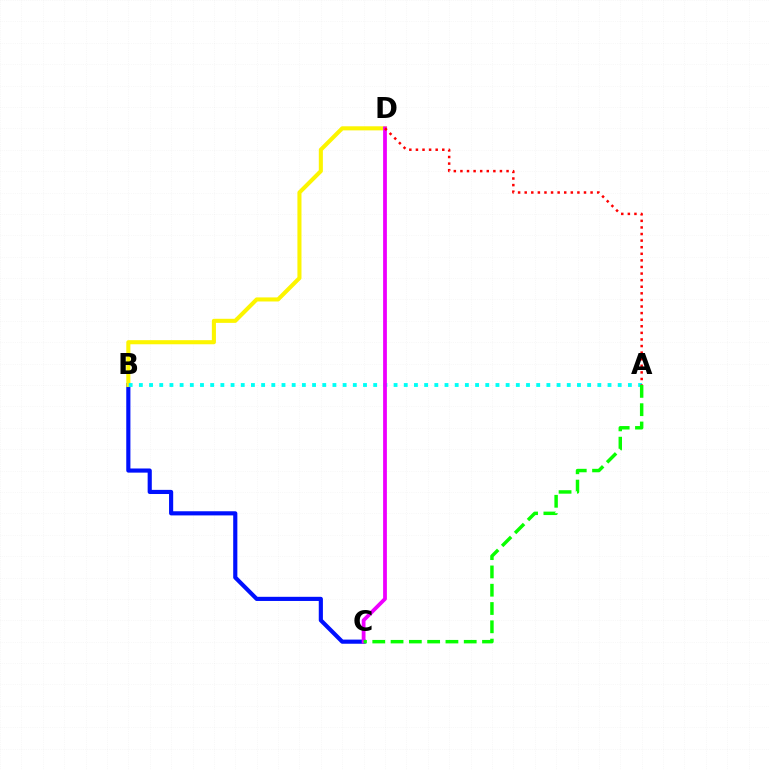{('B', 'C'): [{'color': '#0010ff', 'line_style': 'solid', 'thickness': 2.98}], ('B', 'D'): [{'color': '#fcf500', 'line_style': 'solid', 'thickness': 2.93}], ('A', 'B'): [{'color': '#00fff6', 'line_style': 'dotted', 'thickness': 2.77}], ('C', 'D'): [{'color': '#ee00ff', 'line_style': 'solid', 'thickness': 2.72}], ('A', 'C'): [{'color': '#08ff00', 'line_style': 'dashed', 'thickness': 2.48}], ('A', 'D'): [{'color': '#ff0000', 'line_style': 'dotted', 'thickness': 1.79}]}